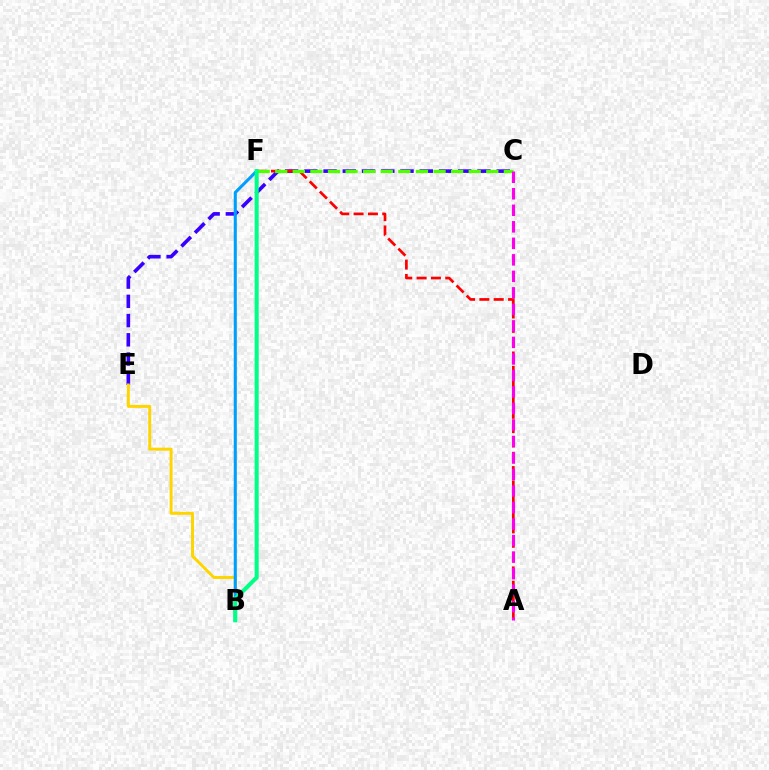{('C', 'E'): [{'color': '#3700ff', 'line_style': 'dashed', 'thickness': 2.61}], ('A', 'F'): [{'color': '#ff0000', 'line_style': 'dashed', 'thickness': 1.95}], ('B', 'E'): [{'color': '#ffd500', 'line_style': 'solid', 'thickness': 2.13}], ('B', 'F'): [{'color': '#009eff', 'line_style': 'solid', 'thickness': 2.21}, {'color': '#00ff86', 'line_style': 'solid', 'thickness': 2.91}], ('C', 'F'): [{'color': '#4fff00', 'line_style': 'dashed', 'thickness': 2.39}], ('A', 'C'): [{'color': '#ff00ed', 'line_style': 'dashed', 'thickness': 2.24}]}